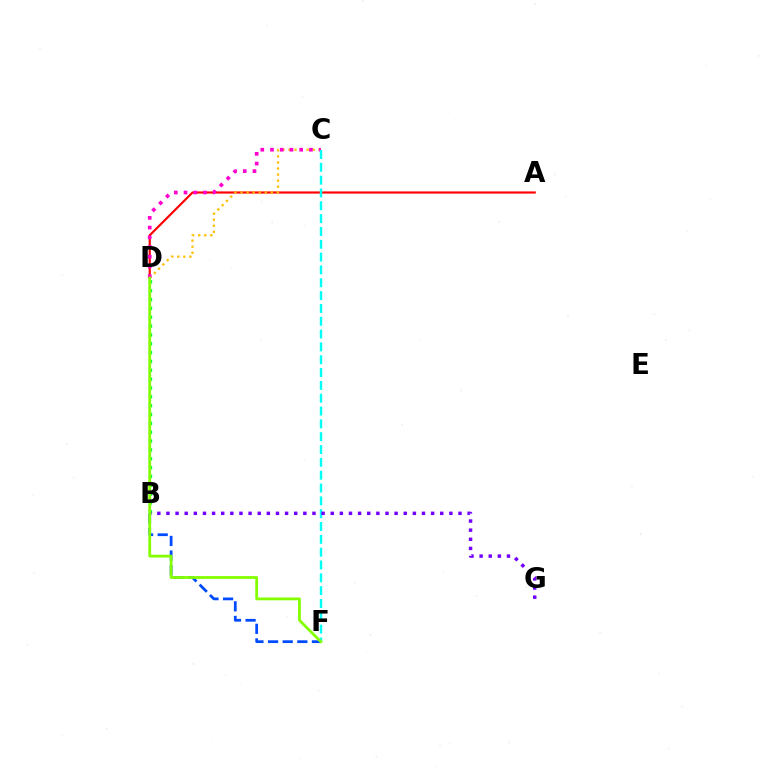{('B', 'D'): [{'color': '#00ff39', 'line_style': 'dotted', 'thickness': 2.4}], ('A', 'D'): [{'color': '#ff0000', 'line_style': 'solid', 'thickness': 1.55}], ('C', 'D'): [{'color': '#ffbd00', 'line_style': 'dotted', 'thickness': 1.64}, {'color': '#ff00cf', 'line_style': 'dotted', 'thickness': 2.64}], ('C', 'F'): [{'color': '#00fff6', 'line_style': 'dashed', 'thickness': 1.74}], ('B', 'F'): [{'color': '#004bff', 'line_style': 'dashed', 'thickness': 1.99}], ('B', 'G'): [{'color': '#7200ff', 'line_style': 'dotted', 'thickness': 2.48}], ('D', 'F'): [{'color': '#84ff00', 'line_style': 'solid', 'thickness': 2.02}]}